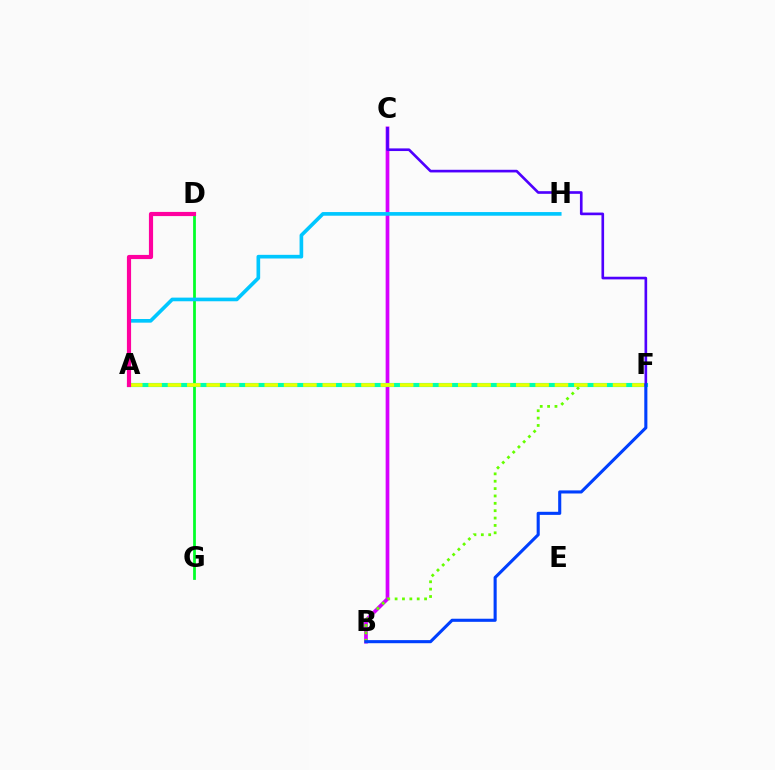{('D', 'G'): [{'color': '#00ff27', 'line_style': 'solid', 'thickness': 1.99}], ('A', 'F'): [{'color': '#ff8800', 'line_style': 'solid', 'thickness': 2.71}, {'color': '#ff0000', 'line_style': 'dotted', 'thickness': 1.66}, {'color': '#00ffaf', 'line_style': 'solid', 'thickness': 2.96}, {'color': '#eeff00', 'line_style': 'dashed', 'thickness': 2.63}], ('B', 'C'): [{'color': '#d600ff', 'line_style': 'solid', 'thickness': 2.66}], ('A', 'H'): [{'color': '#00c7ff', 'line_style': 'solid', 'thickness': 2.63}], ('B', 'F'): [{'color': '#66ff00', 'line_style': 'dotted', 'thickness': 2.0}, {'color': '#003fff', 'line_style': 'solid', 'thickness': 2.23}], ('C', 'F'): [{'color': '#4f00ff', 'line_style': 'solid', 'thickness': 1.9}], ('A', 'D'): [{'color': '#ff00a0', 'line_style': 'solid', 'thickness': 3.0}]}